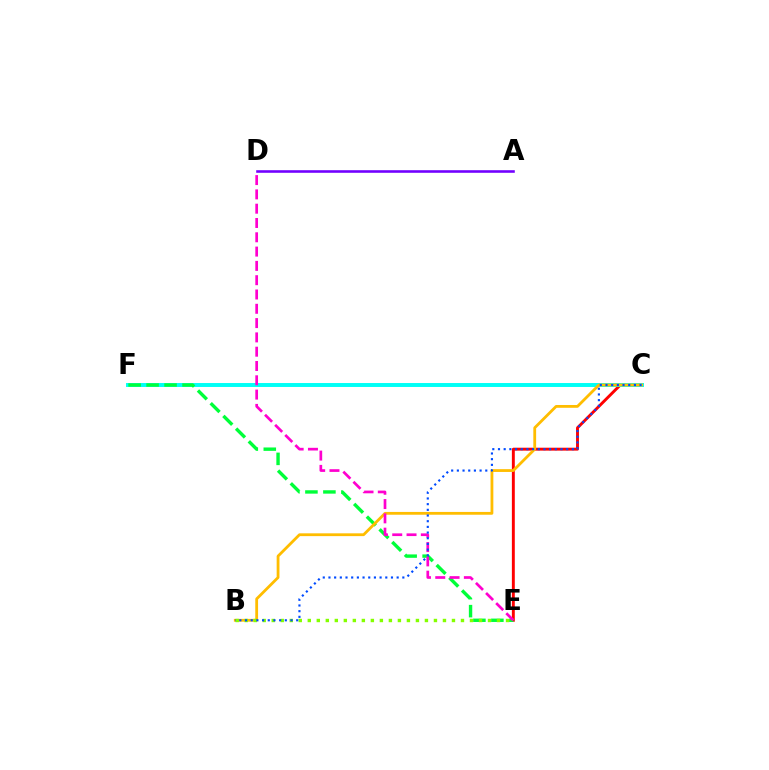{('C', 'E'): [{'color': '#ff0000', 'line_style': 'solid', 'thickness': 2.1}], ('C', 'F'): [{'color': '#00fff6', 'line_style': 'solid', 'thickness': 2.83}], ('A', 'D'): [{'color': '#7200ff', 'line_style': 'solid', 'thickness': 1.86}], ('E', 'F'): [{'color': '#00ff39', 'line_style': 'dashed', 'thickness': 2.44}], ('B', 'C'): [{'color': '#ffbd00', 'line_style': 'solid', 'thickness': 2.01}, {'color': '#004bff', 'line_style': 'dotted', 'thickness': 1.54}], ('D', 'E'): [{'color': '#ff00cf', 'line_style': 'dashed', 'thickness': 1.94}], ('B', 'E'): [{'color': '#84ff00', 'line_style': 'dotted', 'thickness': 2.45}]}